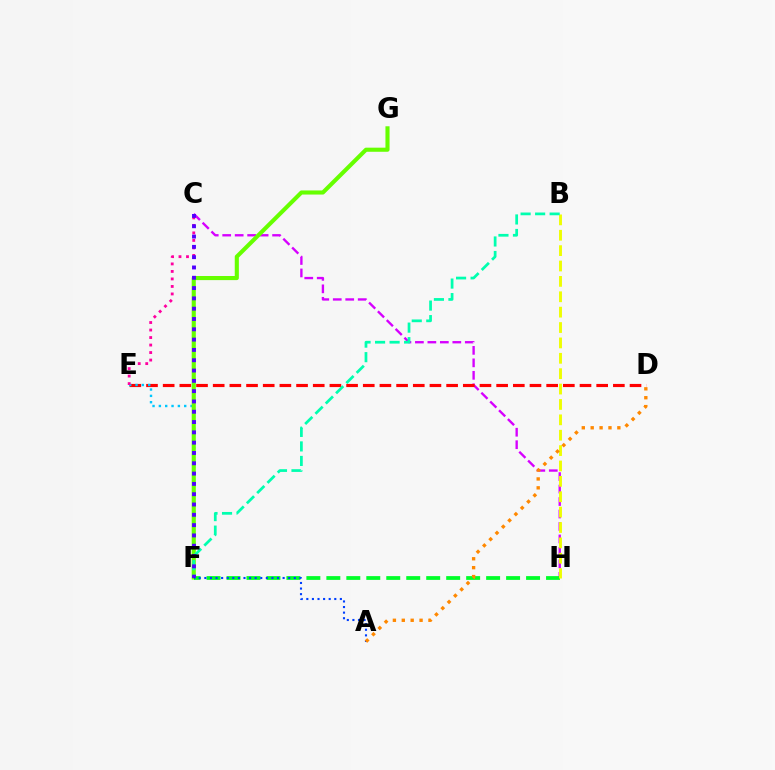{('C', 'H'): [{'color': '#d600ff', 'line_style': 'dashed', 'thickness': 1.69}], ('D', 'E'): [{'color': '#ff0000', 'line_style': 'dashed', 'thickness': 2.27}], ('E', 'F'): [{'color': '#00c7ff', 'line_style': 'dotted', 'thickness': 1.72}], ('F', 'G'): [{'color': '#66ff00', 'line_style': 'solid', 'thickness': 2.95}], ('F', 'H'): [{'color': '#00ff27', 'line_style': 'dashed', 'thickness': 2.71}], ('C', 'E'): [{'color': '#ff00a0', 'line_style': 'dotted', 'thickness': 2.04}], ('B', 'H'): [{'color': '#eeff00', 'line_style': 'dashed', 'thickness': 2.09}], ('A', 'F'): [{'color': '#003fff', 'line_style': 'dotted', 'thickness': 1.52}], ('B', 'F'): [{'color': '#00ffaf', 'line_style': 'dashed', 'thickness': 1.97}], ('C', 'F'): [{'color': '#4f00ff', 'line_style': 'dotted', 'thickness': 2.8}], ('A', 'D'): [{'color': '#ff8800', 'line_style': 'dotted', 'thickness': 2.42}]}